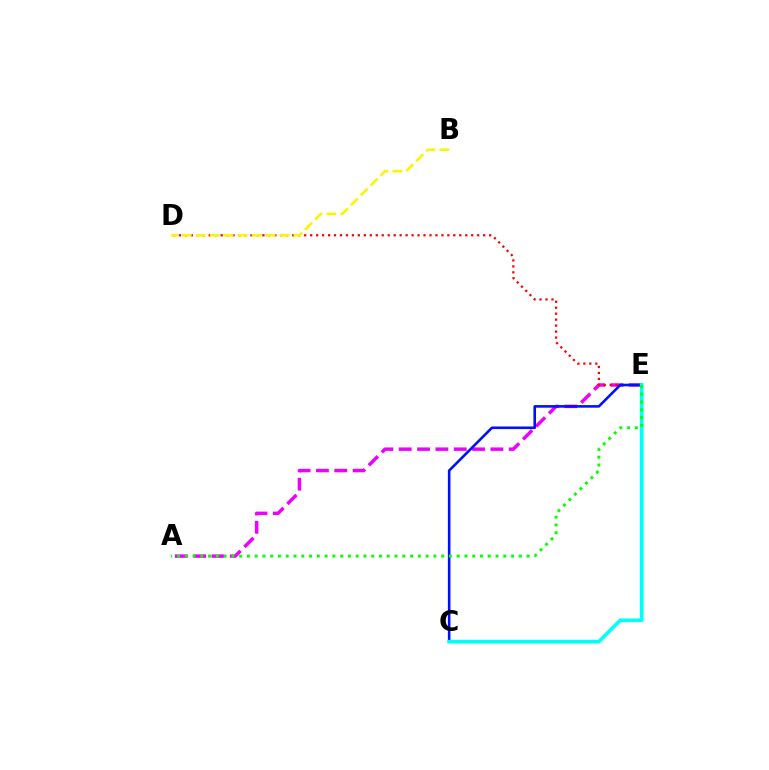{('A', 'E'): [{'color': '#ee00ff', 'line_style': 'dashed', 'thickness': 2.49}, {'color': '#08ff00', 'line_style': 'dotted', 'thickness': 2.11}], ('D', 'E'): [{'color': '#ff0000', 'line_style': 'dotted', 'thickness': 1.62}], ('C', 'E'): [{'color': '#0010ff', 'line_style': 'solid', 'thickness': 1.87}, {'color': '#00fff6', 'line_style': 'solid', 'thickness': 2.61}], ('B', 'D'): [{'color': '#fcf500', 'line_style': 'dashed', 'thickness': 1.89}]}